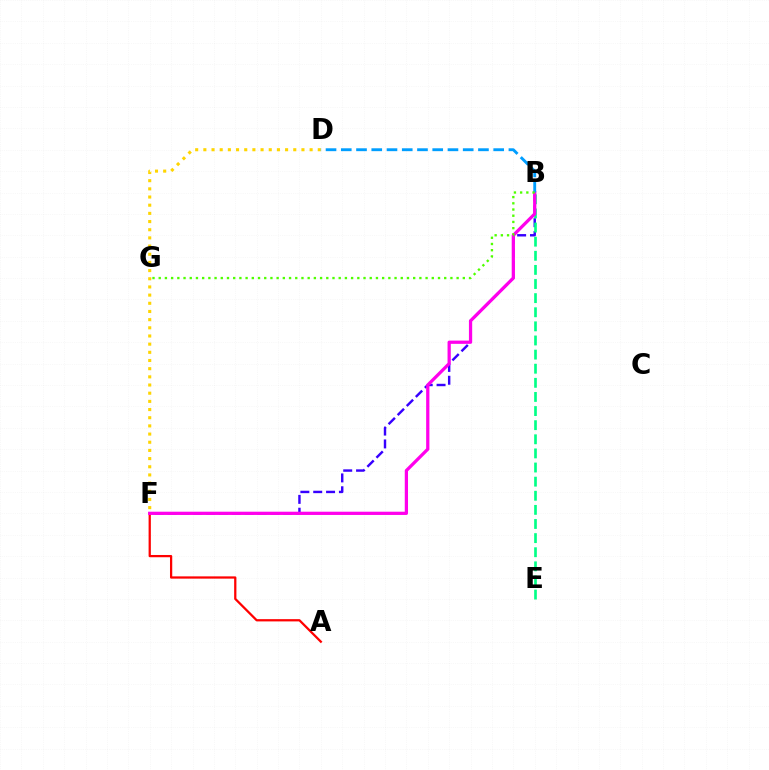{('B', 'F'): [{'color': '#3700ff', 'line_style': 'dashed', 'thickness': 1.75}, {'color': '#ff00ed', 'line_style': 'solid', 'thickness': 2.34}], ('B', 'E'): [{'color': '#00ff86', 'line_style': 'dashed', 'thickness': 1.92}], ('A', 'F'): [{'color': '#ff0000', 'line_style': 'solid', 'thickness': 1.62}], ('D', 'F'): [{'color': '#ffd500', 'line_style': 'dotted', 'thickness': 2.22}], ('B', 'D'): [{'color': '#009eff', 'line_style': 'dashed', 'thickness': 2.07}], ('B', 'G'): [{'color': '#4fff00', 'line_style': 'dotted', 'thickness': 1.69}]}